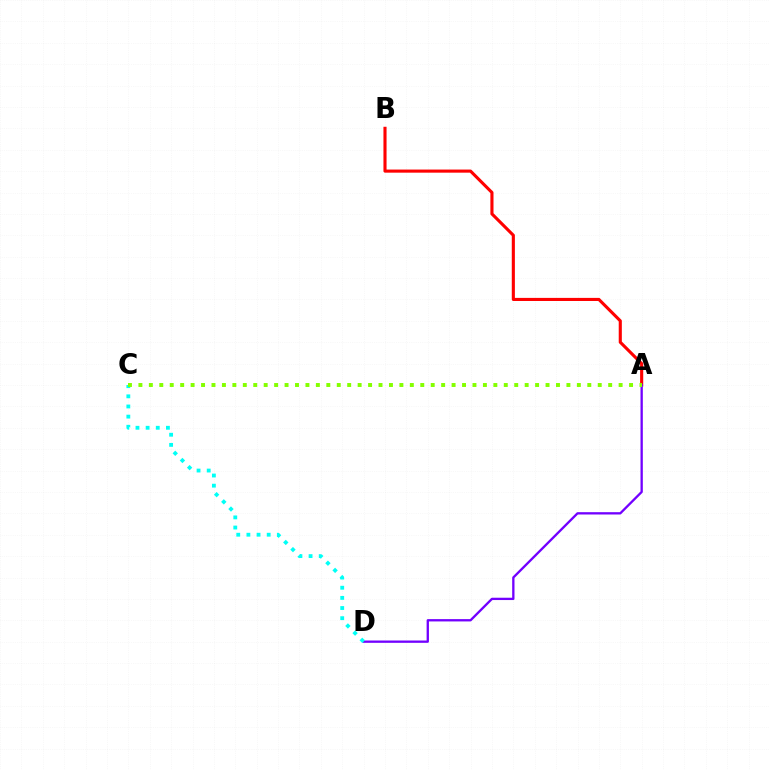{('A', 'B'): [{'color': '#ff0000', 'line_style': 'solid', 'thickness': 2.24}], ('A', 'D'): [{'color': '#7200ff', 'line_style': 'solid', 'thickness': 1.67}], ('C', 'D'): [{'color': '#00fff6', 'line_style': 'dotted', 'thickness': 2.76}], ('A', 'C'): [{'color': '#84ff00', 'line_style': 'dotted', 'thickness': 2.84}]}